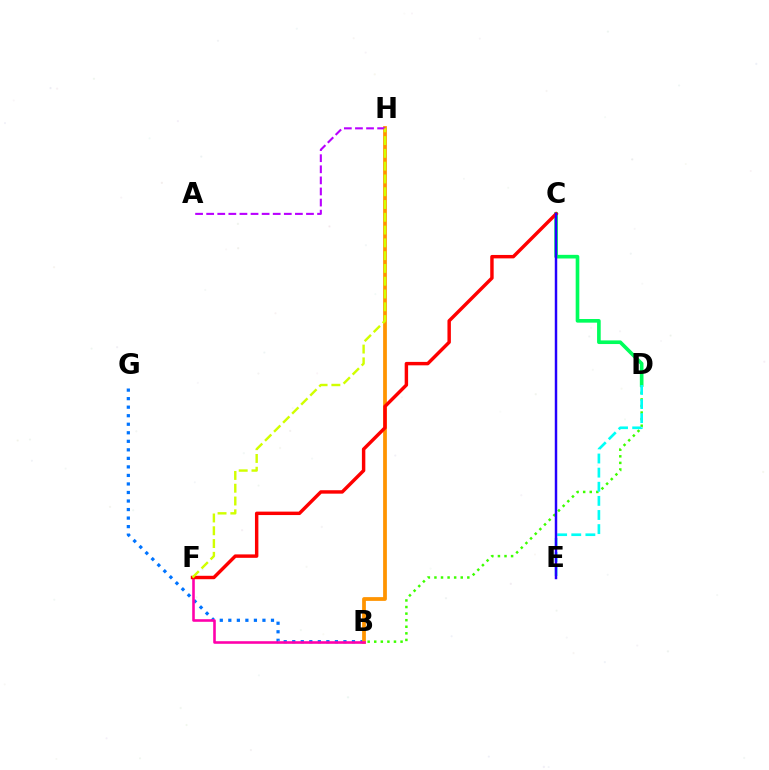{('B', 'G'): [{'color': '#0074ff', 'line_style': 'dotted', 'thickness': 2.32}], ('B', 'H'): [{'color': '#ff9400', 'line_style': 'solid', 'thickness': 2.7}], ('B', 'D'): [{'color': '#3dff00', 'line_style': 'dotted', 'thickness': 1.79}], ('C', 'D'): [{'color': '#00ff5c', 'line_style': 'solid', 'thickness': 2.62}], ('D', 'E'): [{'color': '#00fff6', 'line_style': 'dashed', 'thickness': 1.92}], ('B', 'F'): [{'color': '#ff00ac', 'line_style': 'solid', 'thickness': 1.87}], ('A', 'H'): [{'color': '#b900ff', 'line_style': 'dashed', 'thickness': 1.51}], ('C', 'F'): [{'color': '#ff0000', 'line_style': 'solid', 'thickness': 2.47}], ('C', 'E'): [{'color': '#2500ff', 'line_style': 'solid', 'thickness': 1.77}], ('F', 'H'): [{'color': '#d1ff00', 'line_style': 'dashed', 'thickness': 1.74}]}